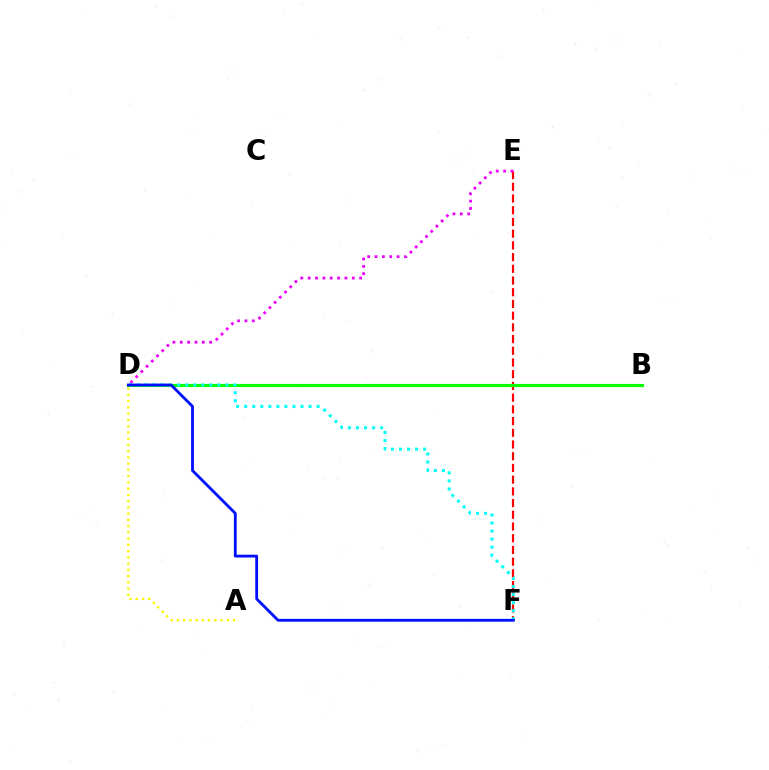{('E', 'F'): [{'color': '#ff0000', 'line_style': 'dashed', 'thickness': 1.59}], ('D', 'E'): [{'color': '#ee00ff', 'line_style': 'dotted', 'thickness': 2.0}], ('A', 'D'): [{'color': '#fcf500', 'line_style': 'dotted', 'thickness': 1.7}], ('B', 'D'): [{'color': '#08ff00', 'line_style': 'solid', 'thickness': 2.28}], ('D', 'F'): [{'color': '#00fff6', 'line_style': 'dotted', 'thickness': 2.19}, {'color': '#0010ff', 'line_style': 'solid', 'thickness': 2.03}]}